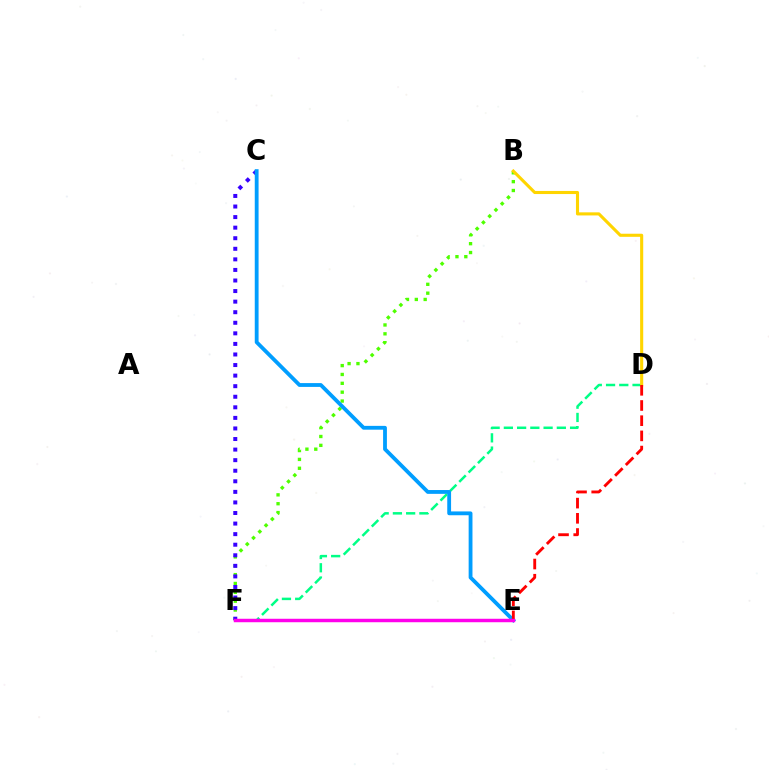{('B', 'F'): [{'color': '#4fff00', 'line_style': 'dotted', 'thickness': 2.41}], ('D', 'F'): [{'color': '#00ff86', 'line_style': 'dashed', 'thickness': 1.8}], ('B', 'D'): [{'color': '#ffd500', 'line_style': 'solid', 'thickness': 2.23}], ('C', 'F'): [{'color': '#3700ff', 'line_style': 'dotted', 'thickness': 2.87}], ('C', 'E'): [{'color': '#009eff', 'line_style': 'solid', 'thickness': 2.75}], ('D', 'E'): [{'color': '#ff0000', 'line_style': 'dashed', 'thickness': 2.06}], ('E', 'F'): [{'color': '#ff00ed', 'line_style': 'solid', 'thickness': 2.49}]}